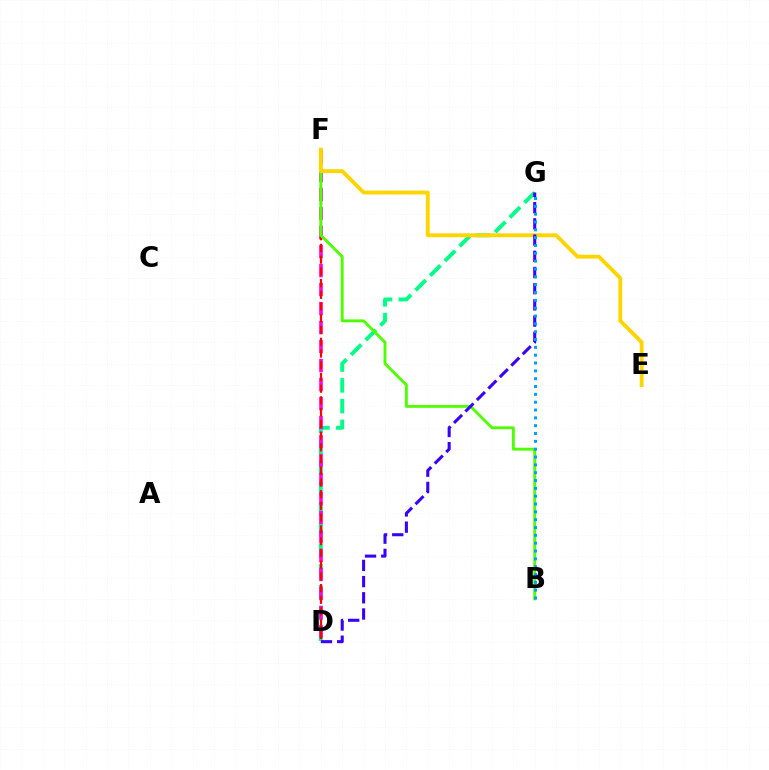{('D', 'G'): [{'color': '#00ff86', 'line_style': 'dashed', 'thickness': 2.82}, {'color': '#3700ff', 'line_style': 'dashed', 'thickness': 2.2}], ('D', 'F'): [{'color': '#ff00ed', 'line_style': 'dashed', 'thickness': 2.58}, {'color': '#ff0000', 'line_style': 'dashed', 'thickness': 1.59}], ('B', 'F'): [{'color': '#4fff00', 'line_style': 'solid', 'thickness': 2.07}], ('E', 'F'): [{'color': '#ffd500', 'line_style': 'solid', 'thickness': 2.79}], ('B', 'G'): [{'color': '#009eff', 'line_style': 'dotted', 'thickness': 2.13}]}